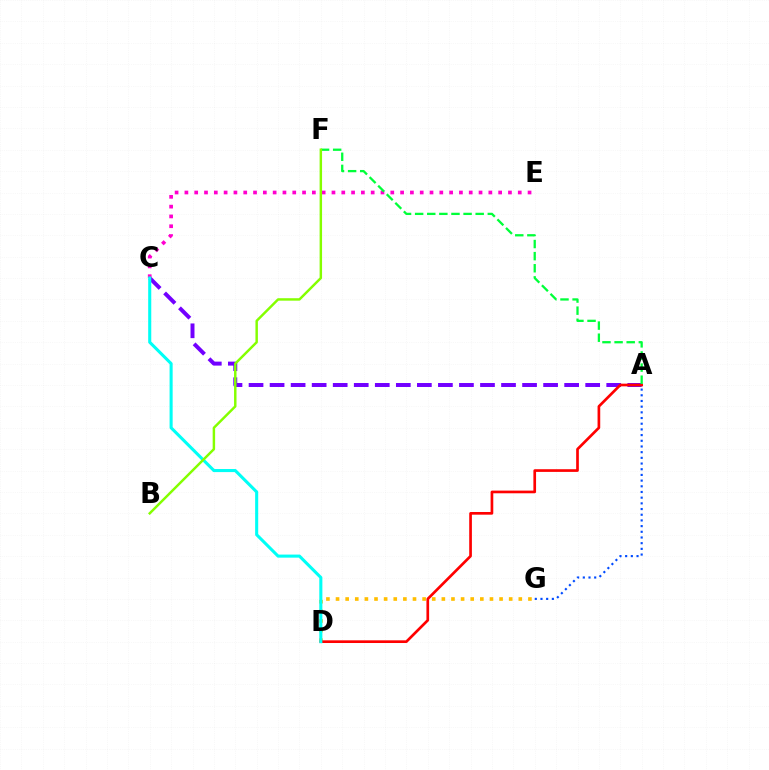{('A', 'C'): [{'color': '#7200ff', 'line_style': 'dashed', 'thickness': 2.86}], ('C', 'E'): [{'color': '#ff00cf', 'line_style': 'dotted', 'thickness': 2.66}], ('D', 'G'): [{'color': '#ffbd00', 'line_style': 'dotted', 'thickness': 2.61}], ('A', 'D'): [{'color': '#ff0000', 'line_style': 'solid', 'thickness': 1.93}], ('A', 'F'): [{'color': '#00ff39', 'line_style': 'dashed', 'thickness': 1.64}], ('A', 'G'): [{'color': '#004bff', 'line_style': 'dotted', 'thickness': 1.55}], ('C', 'D'): [{'color': '#00fff6', 'line_style': 'solid', 'thickness': 2.22}], ('B', 'F'): [{'color': '#84ff00', 'line_style': 'solid', 'thickness': 1.77}]}